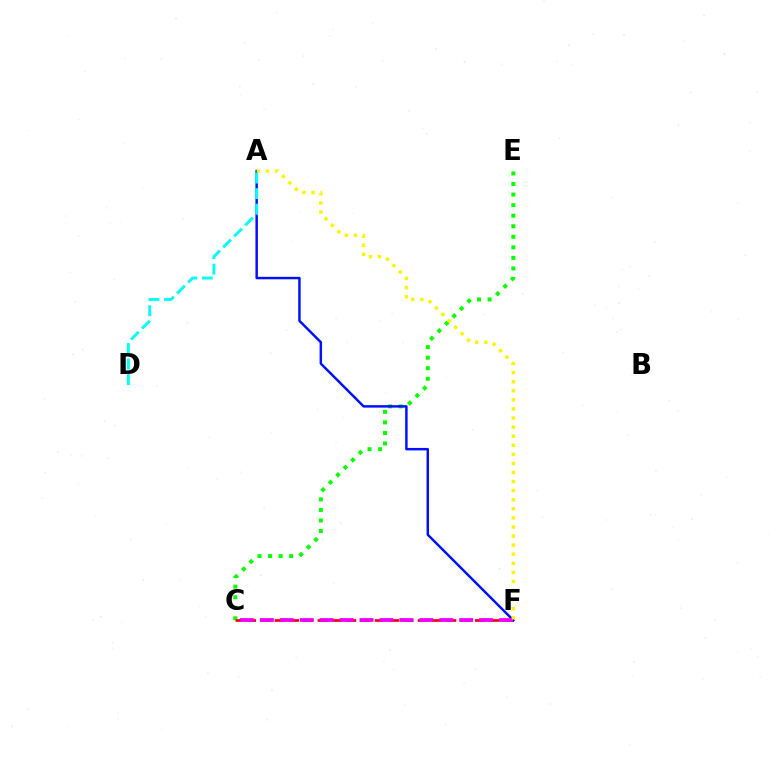{('C', 'E'): [{'color': '#08ff00', 'line_style': 'dotted', 'thickness': 2.87}], ('C', 'F'): [{'color': '#ff0000', 'line_style': 'dashed', 'thickness': 1.94}, {'color': '#ee00ff', 'line_style': 'dashed', 'thickness': 2.71}], ('A', 'F'): [{'color': '#0010ff', 'line_style': 'solid', 'thickness': 1.77}, {'color': '#fcf500', 'line_style': 'dotted', 'thickness': 2.47}], ('A', 'D'): [{'color': '#00fff6', 'line_style': 'dashed', 'thickness': 2.11}]}